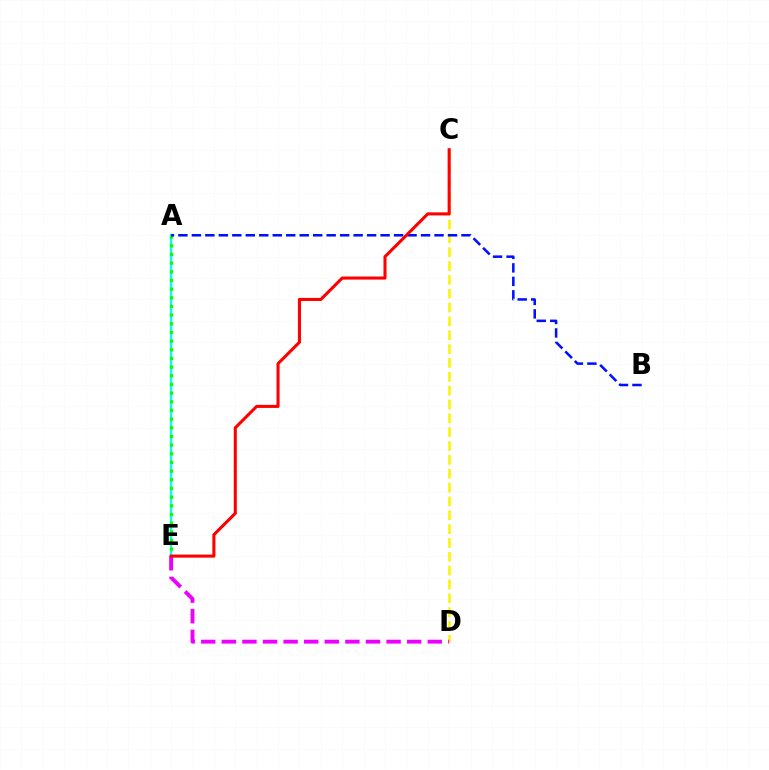{('C', 'D'): [{'color': '#fcf500', 'line_style': 'dashed', 'thickness': 1.88}], ('D', 'E'): [{'color': '#ee00ff', 'line_style': 'dashed', 'thickness': 2.8}], ('A', 'E'): [{'color': '#00fff6', 'line_style': 'solid', 'thickness': 1.71}, {'color': '#08ff00', 'line_style': 'dotted', 'thickness': 2.35}], ('A', 'B'): [{'color': '#0010ff', 'line_style': 'dashed', 'thickness': 1.83}], ('C', 'E'): [{'color': '#ff0000', 'line_style': 'solid', 'thickness': 2.21}]}